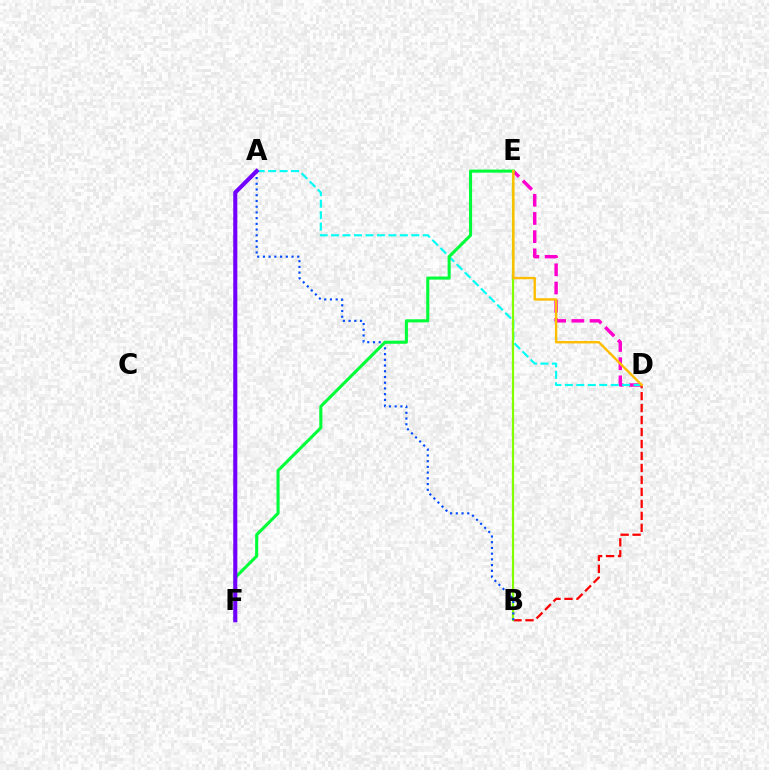{('D', 'E'): [{'color': '#ff00cf', 'line_style': 'dashed', 'thickness': 2.47}, {'color': '#ffbd00', 'line_style': 'solid', 'thickness': 1.73}], ('A', 'D'): [{'color': '#00fff6', 'line_style': 'dashed', 'thickness': 1.56}], ('B', 'D'): [{'color': '#ff0000', 'line_style': 'dashed', 'thickness': 1.63}], ('B', 'E'): [{'color': '#84ff00', 'line_style': 'solid', 'thickness': 1.61}], ('A', 'B'): [{'color': '#004bff', 'line_style': 'dotted', 'thickness': 1.55}], ('E', 'F'): [{'color': '#00ff39', 'line_style': 'solid', 'thickness': 2.21}], ('A', 'F'): [{'color': '#7200ff', 'line_style': 'solid', 'thickness': 2.93}]}